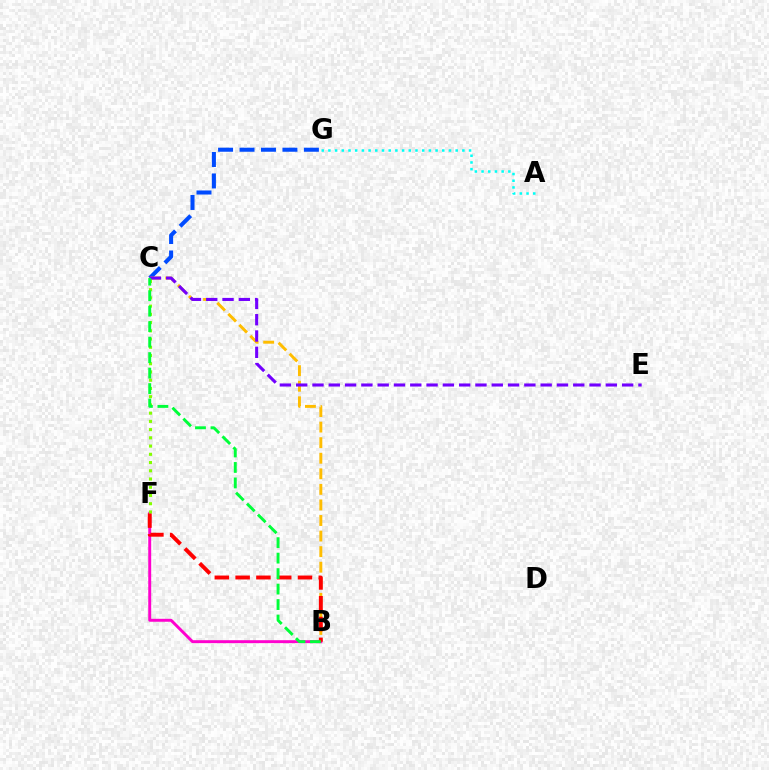{('A', 'G'): [{'color': '#00fff6', 'line_style': 'dotted', 'thickness': 1.82}], ('C', 'G'): [{'color': '#004bff', 'line_style': 'dashed', 'thickness': 2.91}], ('B', 'C'): [{'color': '#ffbd00', 'line_style': 'dashed', 'thickness': 2.11}, {'color': '#00ff39', 'line_style': 'dashed', 'thickness': 2.1}], ('B', 'F'): [{'color': '#ff00cf', 'line_style': 'solid', 'thickness': 2.11}, {'color': '#ff0000', 'line_style': 'dashed', 'thickness': 2.82}], ('C', 'E'): [{'color': '#7200ff', 'line_style': 'dashed', 'thickness': 2.21}], ('C', 'F'): [{'color': '#84ff00', 'line_style': 'dotted', 'thickness': 2.24}]}